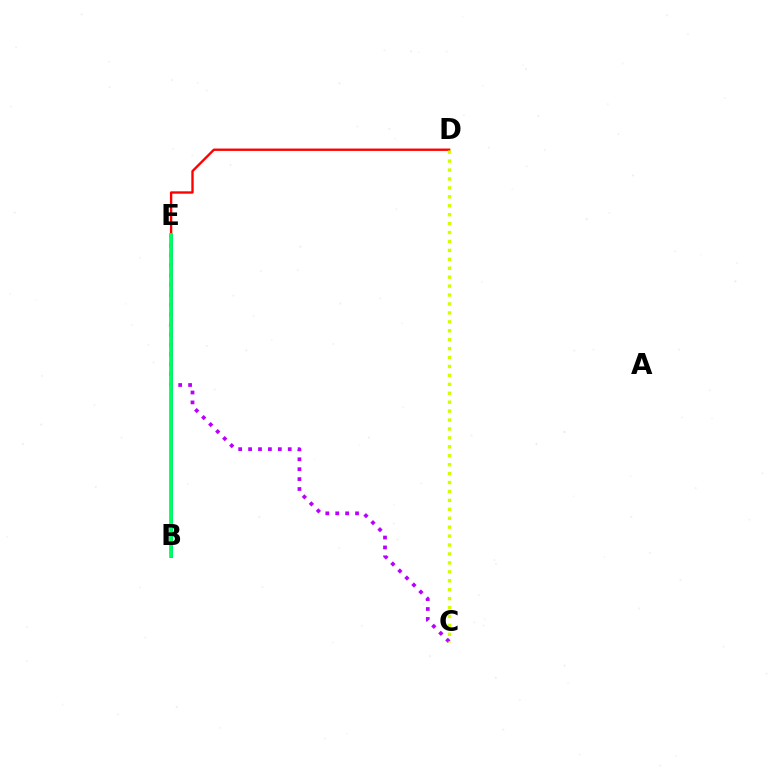{('B', 'E'): [{'color': '#0074ff', 'line_style': 'solid', 'thickness': 2.15}, {'color': '#00ff5c', 'line_style': 'solid', 'thickness': 2.72}], ('D', 'E'): [{'color': '#ff0000', 'line_style': 'solid', 'thickness': 1.7}], ('C', 'E'): [{'color': '#b900ff', 'line_style': 'dotted', 'thickness': 2.69}], ('C', 'D'): [{'color': '#d1ff00', 'line_style': 'dotted', 'thickness': 2.43}]}